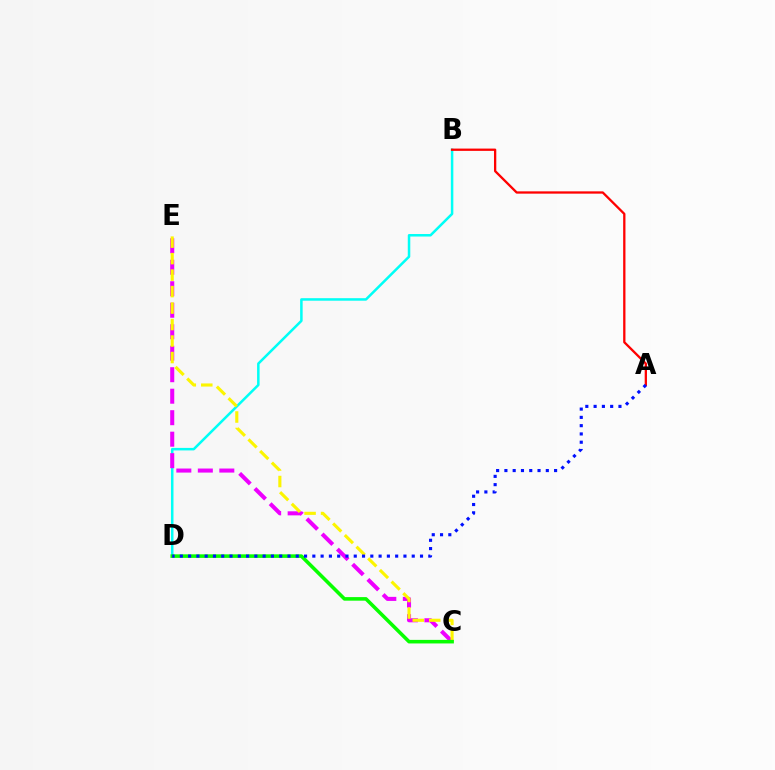{('B', 'D'): [{'color': '#00fff6', 'line_style': 'solid', 'thickness': 1.81}], ('A', 'B'): [{'color': '#ff0000', 'line_style': 'solid', 'thickness': 1.65}], ('C', 'E'): [{'color': '#ee00ff', 'line_style': 'dashed', 'thickness': 2.92}, {'color': '#fcf500', 'line_style': 'dashed', 'thickness': 2.24}], ('C', 'D'): [{'color': '#08ff00', 'line_style': 'solid', 'thickness': 2.57}], ('A', 'D'): [{'color': '#0010ff', 'line_style': 'dotted', 'thickness': 2.25}]}